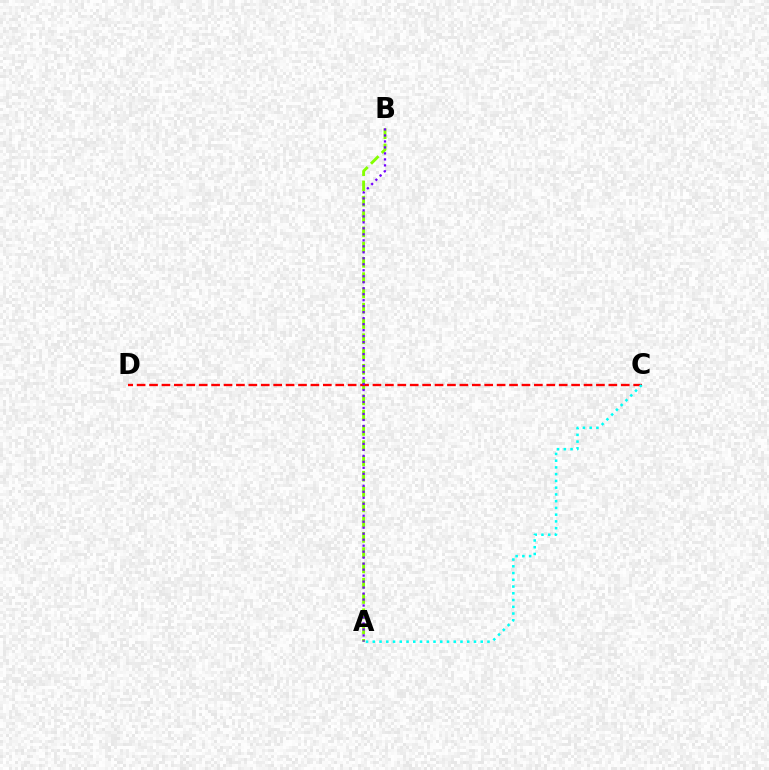{('A', 'B'): [{'color': '#84ff00', 'line_style': 'dashed', 'thickness': 2.08}, {'color': '#7200ff', 'line_style': 'dotted', 'thickness': 1.63}], ('C', 'D'): [{'color': '#ff0000', 'line_style': 'dashed', 'thickness': 1.69}], ('A', 'C'): [{'color': '#00fff6', 'line_style': 'dotted', 'thickness': 1.83}]}